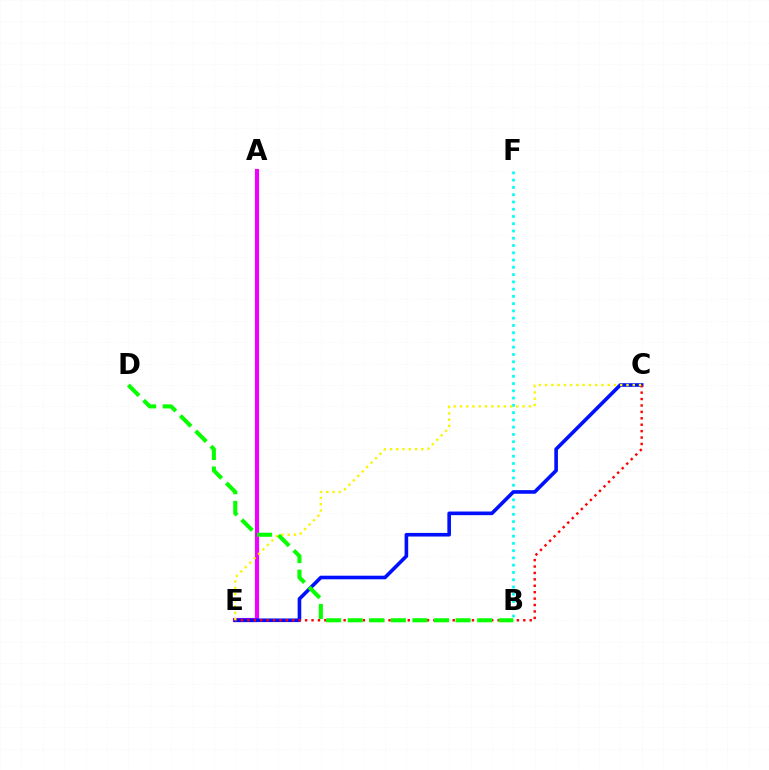{('B', 'F'): [{'color': '#00fff6', 'line_style': 'dotted', 'thickness': 1.97}], ('A', 'E'): [{'color': '#ee00ff', 'line_style': 'solid', 'thickness': 2.99}], ('C', 'E'): [{'color': '#0010ff', 'line_style': 'solid', 'thickness': 2.61}, {'color': '#ff0000', 'line_style': 'dotted', 'thickness': 1.74}, {'color': '#fcf500', 'line_style': 'dotted', 'thickness': 1.7}], ('B', 'D'): [{'color': '#08ff00', 'line_style': 'dashed', 'thickness': 2.93}]}